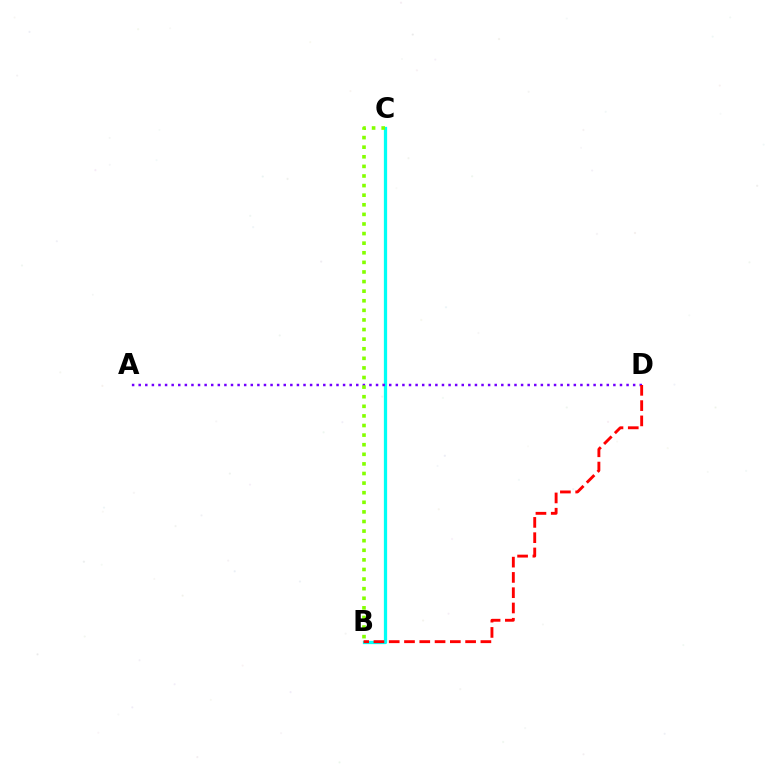{('B', 'C'): [{'color': '#00fff6', 'line_style': 'solid', 'thickness': 2.34}, {'color': '#84ff00', 'line_style': 'dotted', 'thickness': 2.61}], ('A', 'D'): [{'color': '#7200ff', 'line_style': 'dotted', 'thickness': 1.79}], ('B', 'D'): [{'color': '#ff0000', 'line_style': 'dashed', 'thickness': 2.08}]}